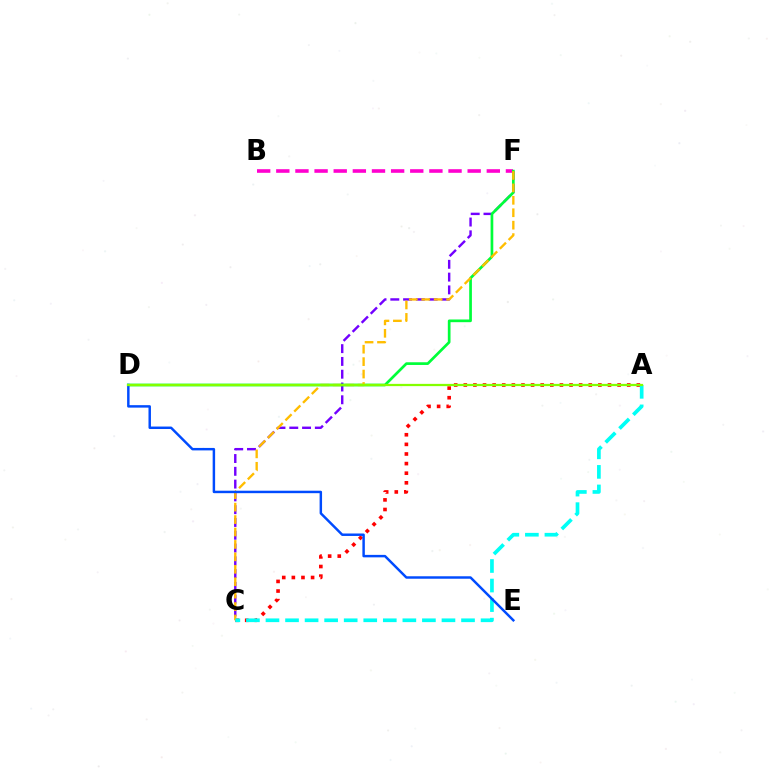{('C', 'F'): [{'color': '#7200ff', 'line_style': 'dashed', 'thickness': 1.74}, {'color': '#ffbd00', 'line_style': 'dashed', 'thickness': 1.69}], ('A', 'C'): [{'color': '#ff0000', 'line_style': 'dotted', 'thickness': 2.61}, {'color': '#00fff6', 'line_style': 'dashed', 'thickness': 2.66}], ('B', 'F'): [{'color': '#ff00cf', 'line_style': 'dashed', 'thickness': 2.6}], ('D', 'F'): [{'color': '#00ff39', 'line_style': 'solid', 'thickness': 1.94}], ('D', 'E'): [{'color': '#004bff', 'line_style': 'solid', 'thickness': 1.77}], ('A', 'D'): [{'color': '#84ff00', 'line_style': 'solid', 'thickness': 1.63}]}